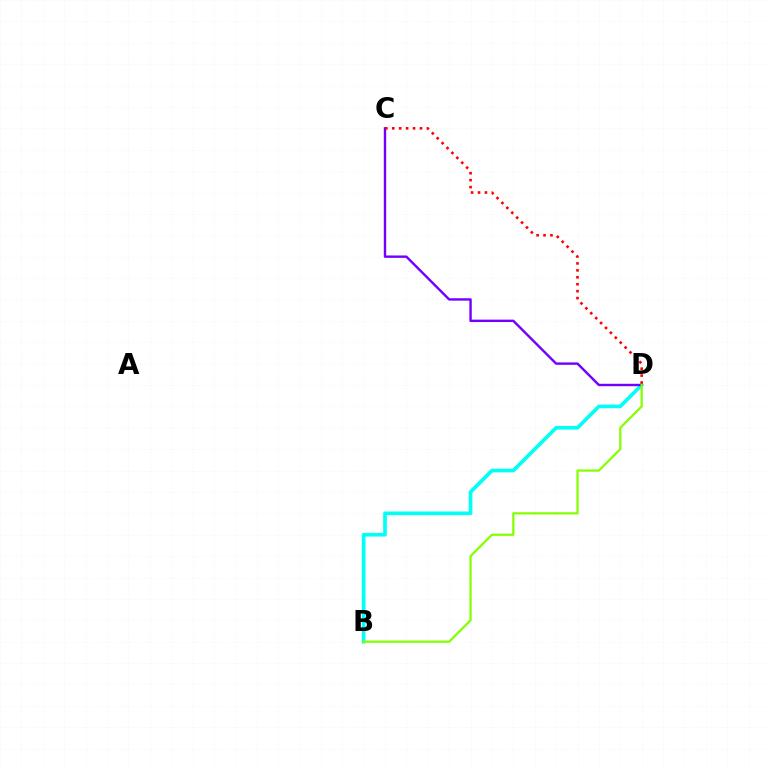{('B', 'D'): [{'color': '#00fff6', 'line_style': 'solid', 'thickness': 2.64}, {'color': '#84ff00', 'line_style': 'solid', 'thickness': 1.61}], ('C', 'D'): [{'color': '#7200ff', 'line_style': 'solid', 'thickness': 1.73}, {'color': '#ff0000', 'line_style': 'dotted', 'thickness': 1.88}]}